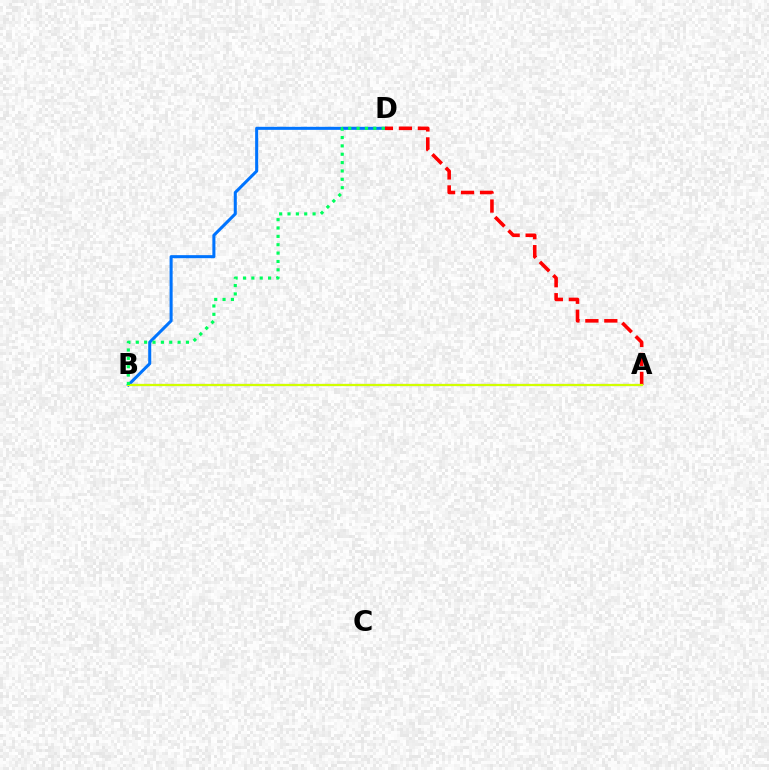{('B', 'D'): [{'color': '#0074ff', 'line_style': 'solid', 'thickness': 2.19}, {'color': '#00ff5c', 'line_style': 'dotted', 'thickness': 2.27}], ('A', 'B'): [{'color': '#b900ff', 'line_style': 'dashed', 'thickness': 1.51}, {'color': '#d1ff00', 'line_style': 'solid', 'thickness': 1.61}], ('A', 'D'): [{'color': '#ff0000', 'line_style': 'dashed', 'thickness': 2.58}]}